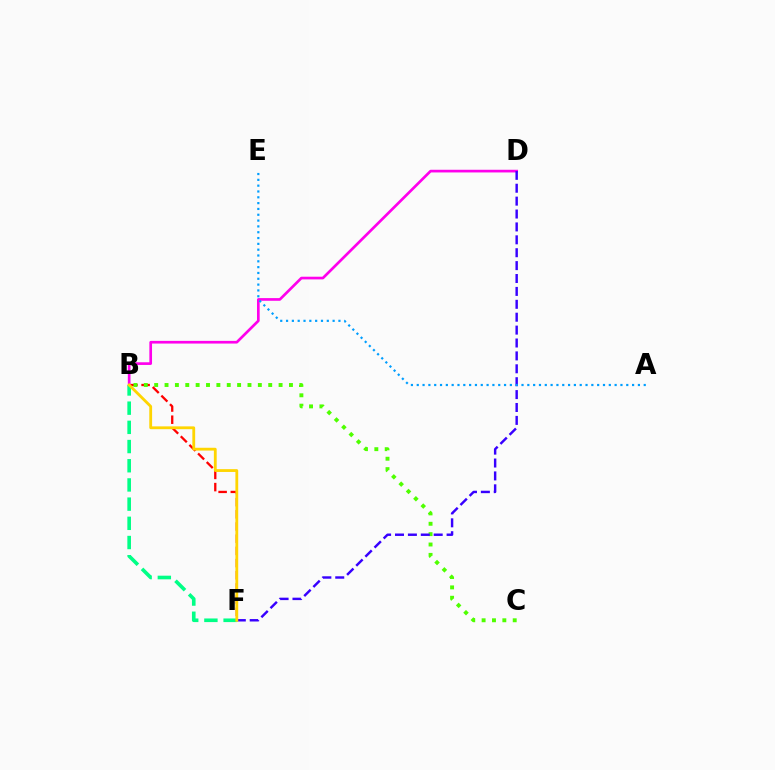{('B', 'F'): [{'color': '#ff0000', 'line_style': 'dashed', 'thickness': 1.66}, {'color': '#00ff86', 'line_style': 'dashed', 'thickness': 2.61}, {'color': '#ffd500', 'line_style': 'solid', 'thickness': 2.02}], ('B', 'C'): [{'color': '#4fff00', 'line_style': 'dotted', 'thickness': 2.82}], ('B', 'D'): [{'color': '#ff00ed', 'line_style': 'solid', 'thickness': 1.93}], ('D', 'F'): [{'color': '#3700ff', 'line_style': 'dashed', 'thickness': 1.75}], ('A', 'E'): [{'color': '#009eff', 'line_style': 'dotted', 'thickness': 1.58}]}